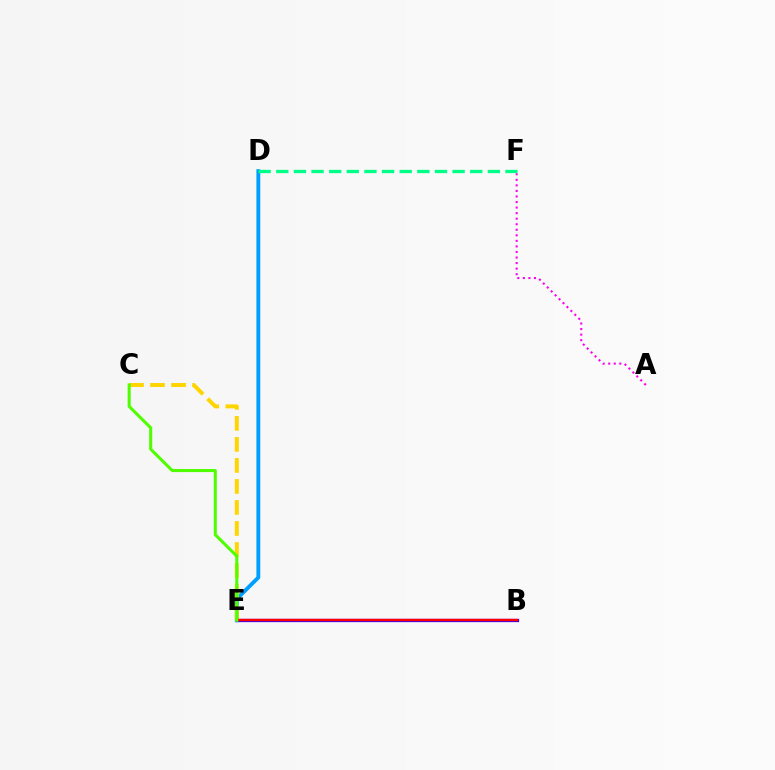{('D', 'E'): [{'color': '#009eff', 'line_style': 'solid', 'thickness': 2.78}], ('B', 'E'): [{'color': '#3700ff', 'line_style': 'solid', 'thickness': 2.35}, {'color': '#ff0000', 'line_style': 'solid', 'thickness': 1.72}], ('C', 'E'): [{'color': '#ffd500', 'line_style': 'dashed', 'thickness': 2.86}, {'color': '#4fff00', 'line_style': 'solid', 'thickness': 2.2}], ('A', 'F'): [{'color': '#ff00ed', 'line_style': 'dotted', 'thickness': 1.51}], ('D', 'F'): [{'color': '#00ff86', 'line_style': 'dashed', 'thickness': 2.4}]}